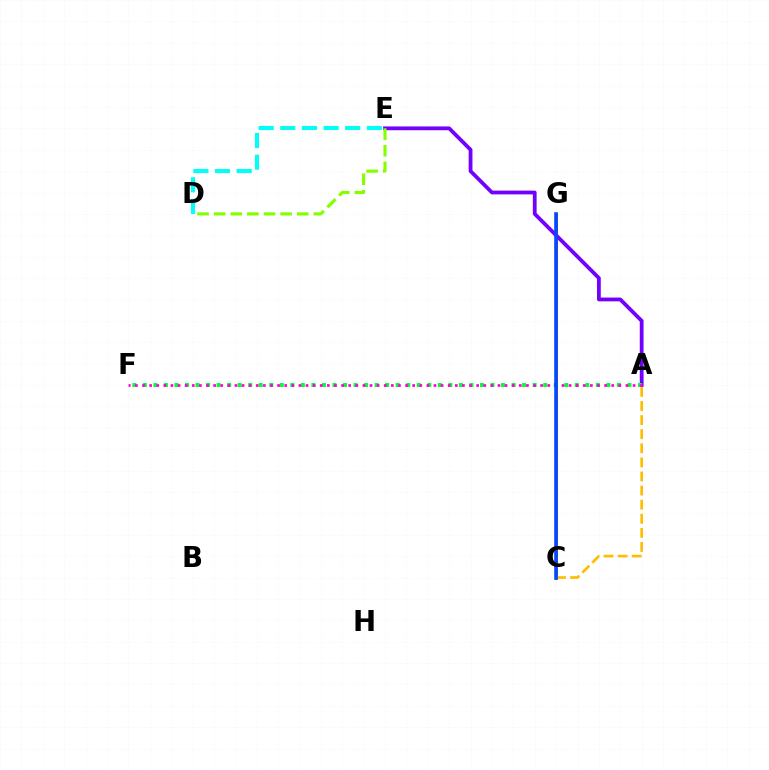{('A', 'E'): [{'color': '#7200ff', 'line_style': 'solid', 'thickness': 2.72}], ('C', 'G'): [{'color': '#ff0000', 'line_style': 'solid', 'thickness': 1.87}, {'color': '#004bff', 'line_style': 'solid', 'thickness': 2.6}], ('A', 'C'): [{'color': '#ffbd00', 'line_style': 'dashed', 'thickness': 1.91}], ('D', 'E'): [{'color': '#00fff6', 'line_style': 'dashed', 'thickness': 2.94}, {'color': '#84ff00', 'line_style': 'dashed', 'thickness': 2.26}], ('A', 'F'): [{'color': '#00ff39', 'line_style': 'dotted', 'thickness': 2.86}, {'color': '#ff00cf', 'line_style': 'dotted', 'thickness': 1.93}]}